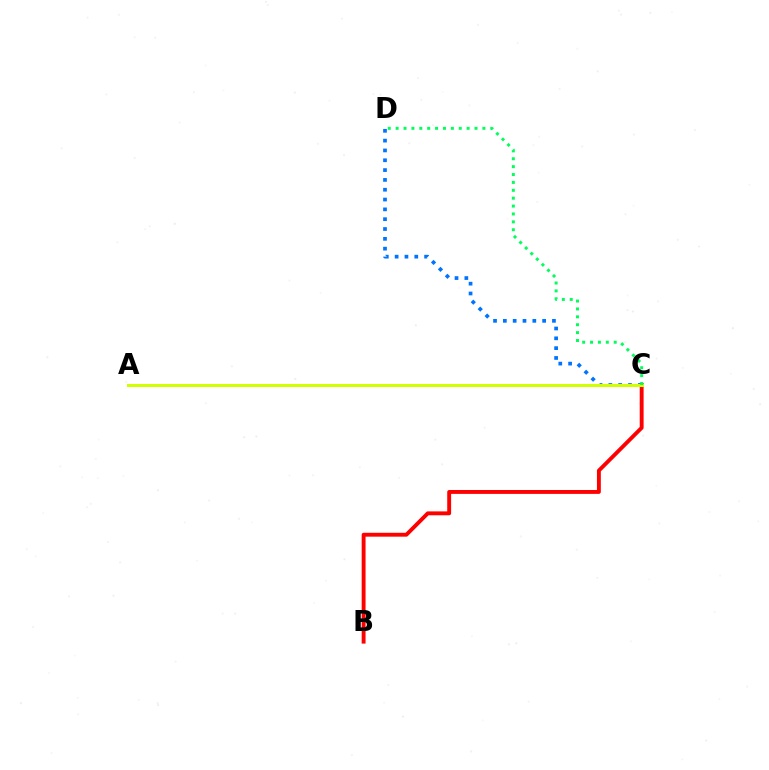{('B', 'C'): [{'color': '#ff0000', 'line_style': 'solid', 'thickness': 2.8}], ('A', 'C'): [{'color': '#b900ff', 'line_style': 'solid', 'thickness': 2.06}, {'color': '#d1ff00', 'line_style': 'solid', 'thickness': 2.18}], ('C', 'D'): [{'color': '#0074ff', 'line_style': 'dotted', 'thickness': 2.67}, {'color': '#00ff5c', 'line_style': 'dotted', 'thickness': 2.14}]}